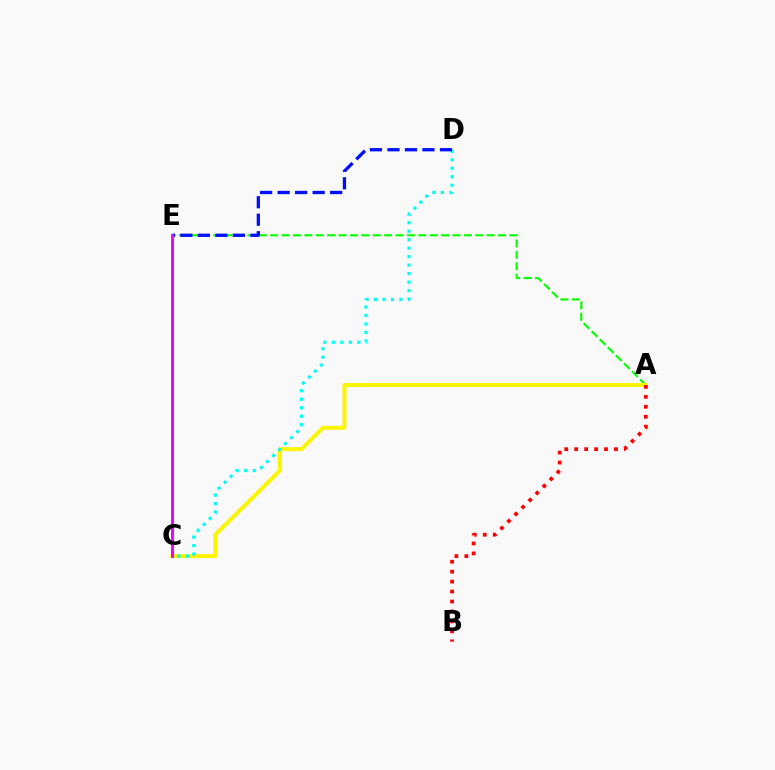{('A', 'E'): [{'color': '#08ff00', 'line_style': 'dashed', 'thickness': 1.55}], ('A', 'C'): [{'color': '#fcf500', 'line_style': 'solid', 'thickness': 2.86}], ('C', 'D'): [{'color': '#00fff6', 'line_style': 'dotted', 'thickness': 2.31}], ('D', 'E'): [{'color': '#0010ff', 'line_style': 'dashed', 'thickness': 2.38}], ('C', 'E'): [{'color': '#ee00ff', 'line_style': 'solid', 'thickness': 2.1}], ('A', 'B'): [{'color': '#ff0000', 'line_style': 'dotted', 'thickness': 2.7}]}